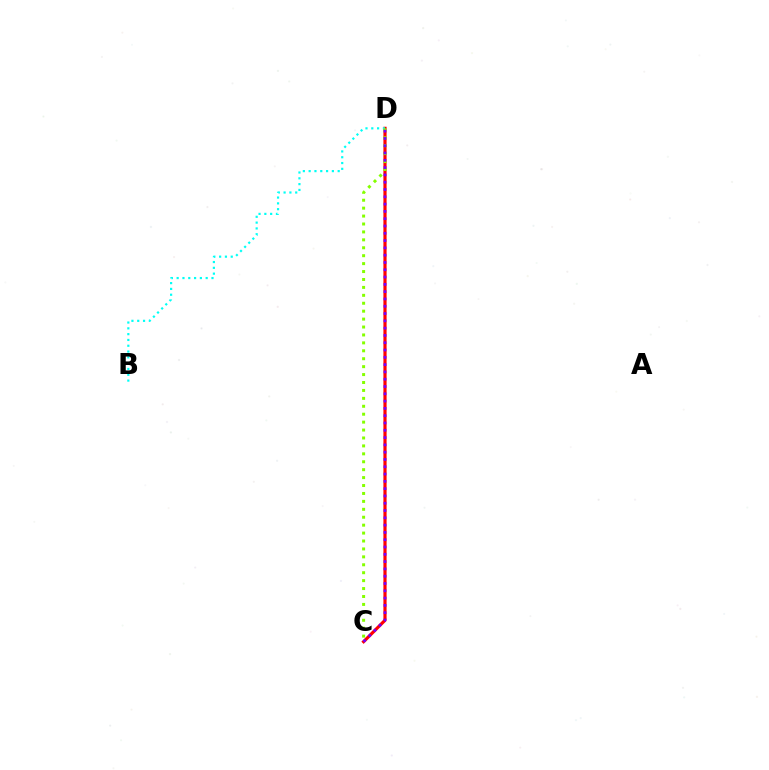{('C', 'D'): [{'color': '#ff0000', 'line_style': 'solid', 'thickness': 2.29}, {'color': '#84ff00', 'line_style': 'dotted', 'thickness': 2.15}, {'color': '#7200ff', 'line_style': 'dotted', 'thickness': 1.98}], ('B', 'D'): [{'color': '#00fff6', 'line_style': 'dotted', 'thickness': 1.58}]}